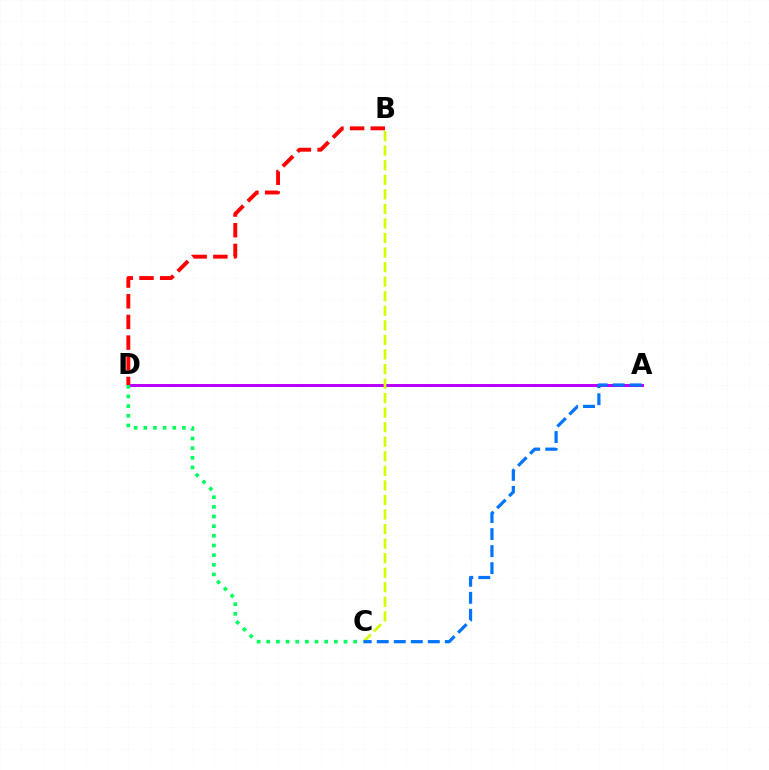{('A', 'D'): [{'color': '#b900ff', 'line_style': 'solid', 'thickness': 2.16}], ('B', 'C'): [{'color': '#d1ff00', 'line_style': 'dashed', 'thickness': 1.98}], ('B', 'D'): [{'color': '#ff0000', 'line_style': 'dashed', 'thickness': 2.81}], ('C', 'D'): [{'color': '#00ff5c', 'line_style': 'dotted', 'thickness': 2.62}], ('A', 'C'): [{'color': '#0074ff', 'line_style': 'dashed', 'thickness': 2.31}]}